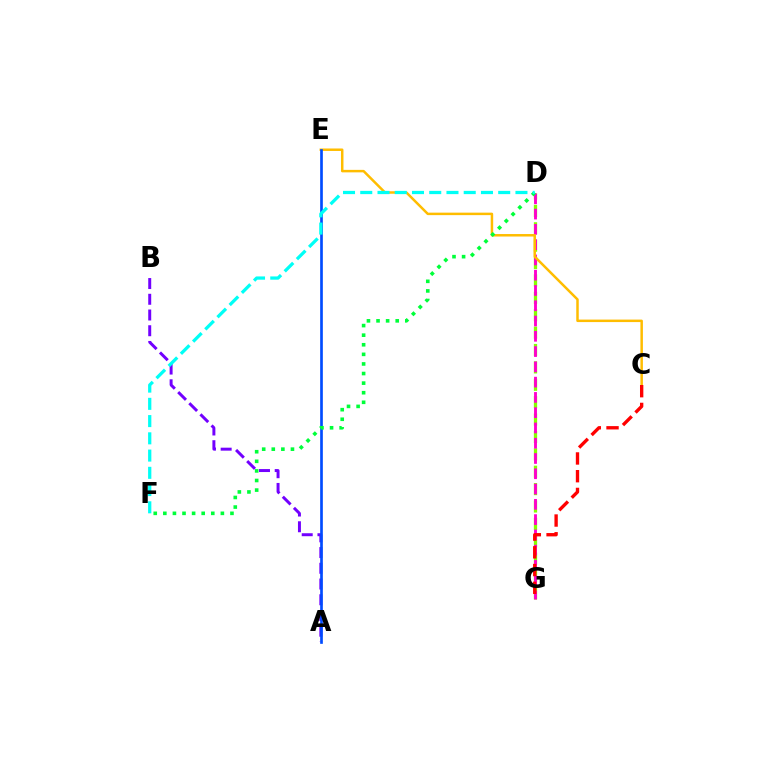{('A', 'B'): [{'color': '#7200ff', 'line_style': 'dashed', 'thickness': 2.14}], ('D', 'G'): [{'color': '#84ff00', 'line_style': 'dashed', 'thickness': 2.36}, {'color': '#ff00cf', 'line_style': 'dashed', 'thickness': 2.08}], ('C', 'E'): [{'color': '#ffbd00', 'line_style': 'solid', 'thickness': 1.79}], ('A', 'E'): [{'color': '#004bff', 'line_style': 'solid', 'thickness': 1.92}], ('D', 'F'): [{'color': '#00ff39', 'line_style': 'dotted', 'thickness': 2.61}, {'color': '#00fff6', 'line_style': 'dashed', 'thickness': 2.34}], ('C', 'G'): [{'color': '#ff0000', 'line_style': 'dashed', 'thickness': 2.41}]}